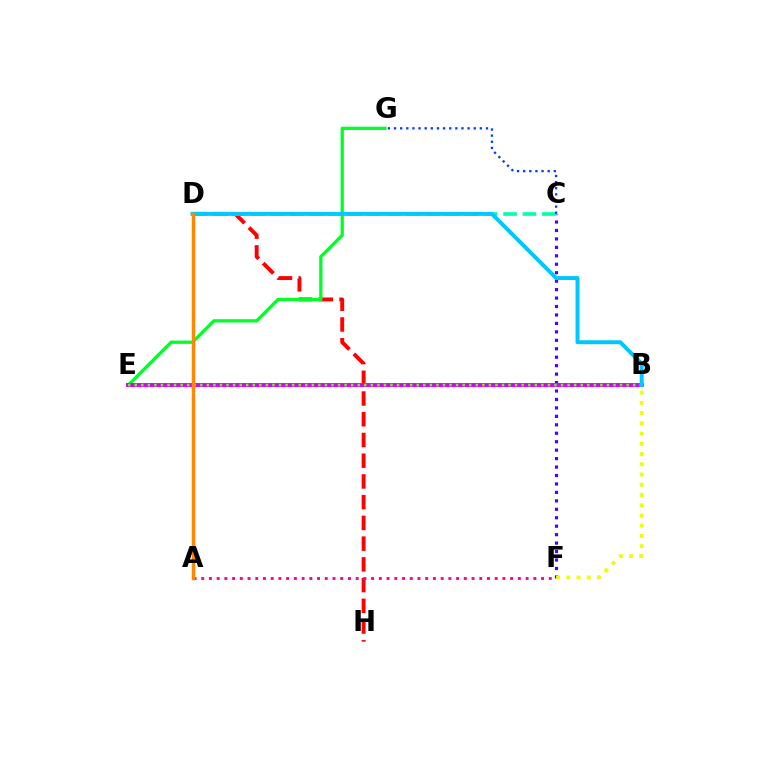{('D', 'H'): [{'color': '#ff0000', 'line_style': 'dashed', 'thickness': 2.82}], ('E', 'G'): [{'color': '#00ff27', 'line_style': 'solid', 'thickness': 2.35}], ('C', 'F'): [{'color': '#4f00ff', 'line_style': 'dotted', 'thickness': 2.3}], ('B', 'E'): [{'color': '#d600ff', 'line_style': 'solid', 'thickness': 2.81}, {'color': '#66ff00', 'line_style': 'dotted', 'thickness': 1.78}], ('A', 'F'): [{'color': '#ff00a0', 'line_style': 'dotted', 'thickness': 2.1}], ('C', 'D'): [{'color': '#00ffaf', 'line_style': 'dashed', 'thickness': 2.63}], ('B', 'F'): [{'color': '#eeff00', 'line_style': 'dotted', 'thickness': 2.78}], ('B', 'D'): [{'color': '#00c7ff', 'line_style': 'solid', 'thickness': 2.85}], ('A', 'D'): [{'color': '#ff8800', 'line_style': 'solid', 'thickness': 2.52}], ('C', 'G'): [{'color': '#003fff', 'line_style': 'dotted', 'thickness': 1.67}]}